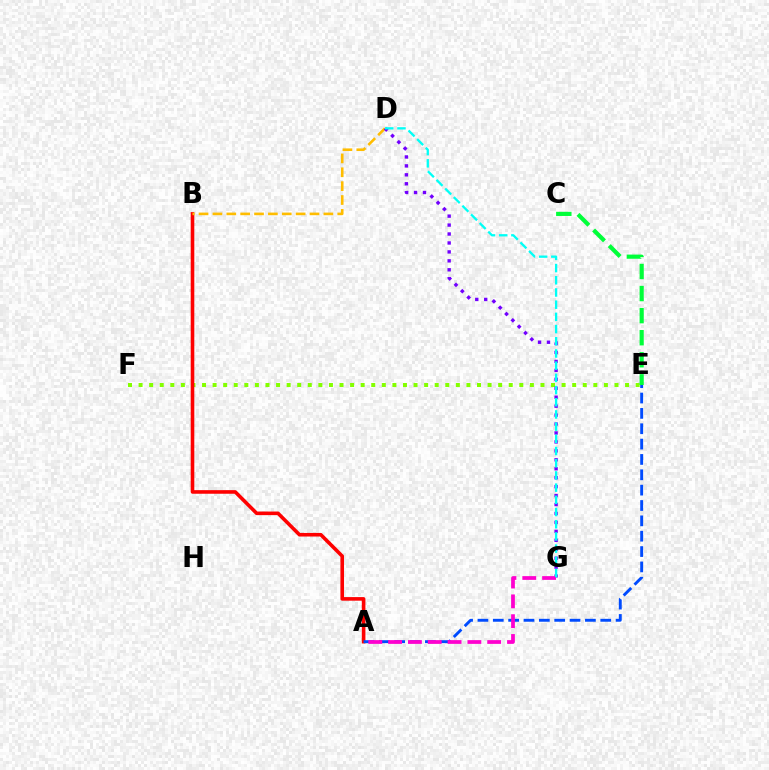{('E', 'F'): [{'color': '#84ff00', 'line_style': 'dotted', 'thickness': 2.87}], ('A', 'B'): [{'color': '#ff0000', 'line_style': 'solid', 'thickness': 2.59}], ('A', 'E'): [{'color': '#004bff', 'line_style': 'dashed', 'thickness': 2.09}], ('B', 'D'): [{'color': '#ffbd00', 'line_style': 'dashed', 'thickness': 1.88}], ('D', 'G'): [{'color': '#7200ff', 'line_style': 'dotted', 'thickness': 2.43}, {'color': '#00fff6', 'line_style': 'dashed', 'thickness': 1.66}], ('A', 'G'): [{'color': '#ff00cf', 'line_style': 'dashed', 'thickness': 2.69}], ('C', 'E'): [{'color': '#00ff39', 'line_style': 'dashed', 'thickness': 3.0}]}